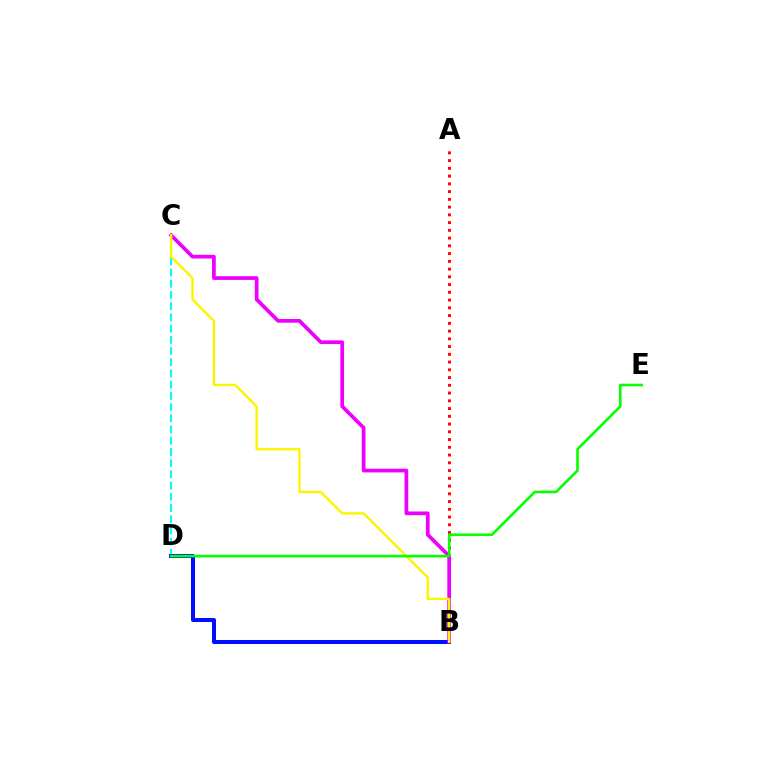{('C', 'D'): [{'color': '#00fff6', 'line_style': 'dashed', 'thickness': 1.52}], ('B', 'D'): [{'color': '#0010ff', 'line_style': 'solid', 'thickness': 2.9}], ('A', 'B'): [{'color': '#ff0000', 'line_style': 'dotted', 'thickness': 2.11}], ('B', 'C'): [{'color': '#ee00ff', 'line_style': 'solid', 'thickness': 2.68}, {'color': '#fcf500', 'line_style': 'solid', 'thickness': 1.72}], ('D', 'E'): [{'color': '#08ff00', 'line_style': 'solid', 'thickness': 1.89}]}